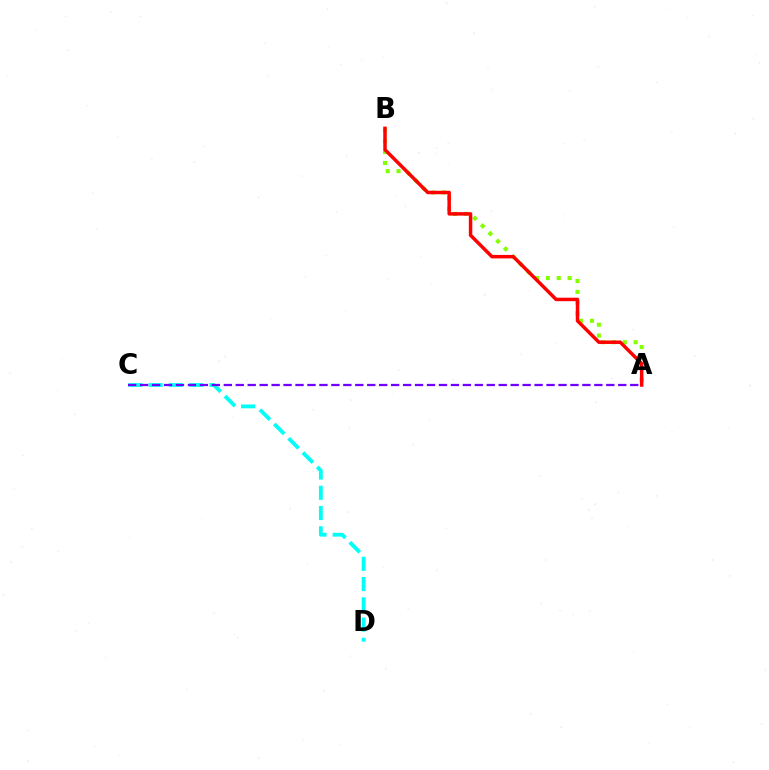{('C', 'D'): [{'color': '#00fff6', 'line_style': 'dashed', 'thickness': 2.75}], ('A', 'B'): [{'color': '#84ff00', 'line_style': 'dotted', 'thickness': 2.95}, {'color': '#ff0000', 'line_style': 'solid', 'thickness': 2.5}], ('A', 'C'): [{'color': '#7200ff', 'line_style': 'dashed', 'thickness': 1.62}]}